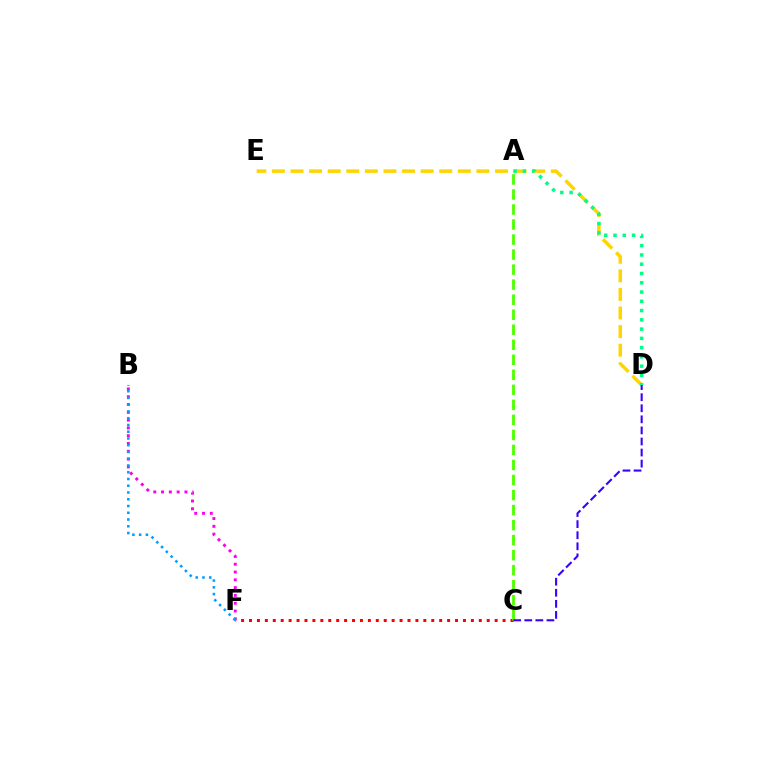{('C', 'F'): [{'color': '#ff0000', 'line_style': 'dotted', 'thickness': 2.15}], ('B', 'F'): [{'color': '#ff00ed', 'line_style': 'dotted', 'thickness': 2.12}, {'color': '#009eff', 'line_style': 'dotted', 'thickness': 1.83}], ('A', 'C'): [{'color': '#4fff00', 'line_style': 'dashed', 'thickness': 2.04}], ('D', 'E'): [{'color': '#ffd500', 'line_style': 'dashed', 'thickness': 2.53}], ('C', 'D'): [{'color': '#3700ff', 'line_style': 'dashed', 'thickness': 1.5}], ('A', 'D'): [{'color': '#00ff86', 'line_style': 'dotted', 'thickness': 2.52}]}